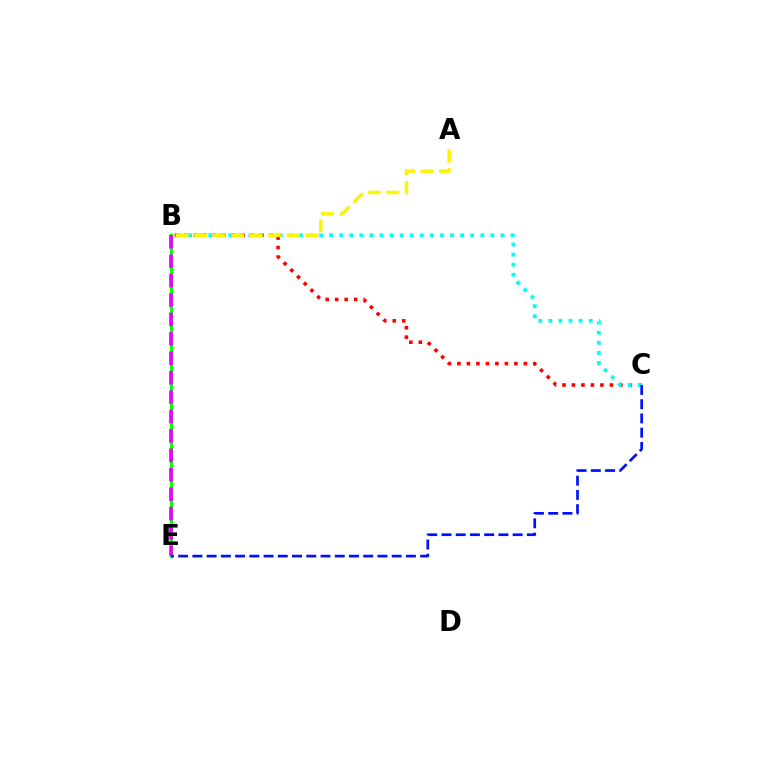{('B', 'C'): [{'color': '#ff0000', 'line_style': 'dotted', 'thickness': 2.58}, {'color': '#00fff6', 'line_style': 'dotted', 'thickness': 2.74}], ('A', 'B'): [{'color': '#fcf500', 'line_style': 'dashed', 'thickness': 2.52}], ('B', 'E'): [{'color': '#08ff00', 'line_style': 'solid', 'thickness': 2.24}, {'color': '#ee00ff', 'line_style': 'dashed', 'thickness': 2.64}], ('C', 'E'): [{'color': '#0010ff', 'line_style': 'dashed', 'thickness': 1.93}]}